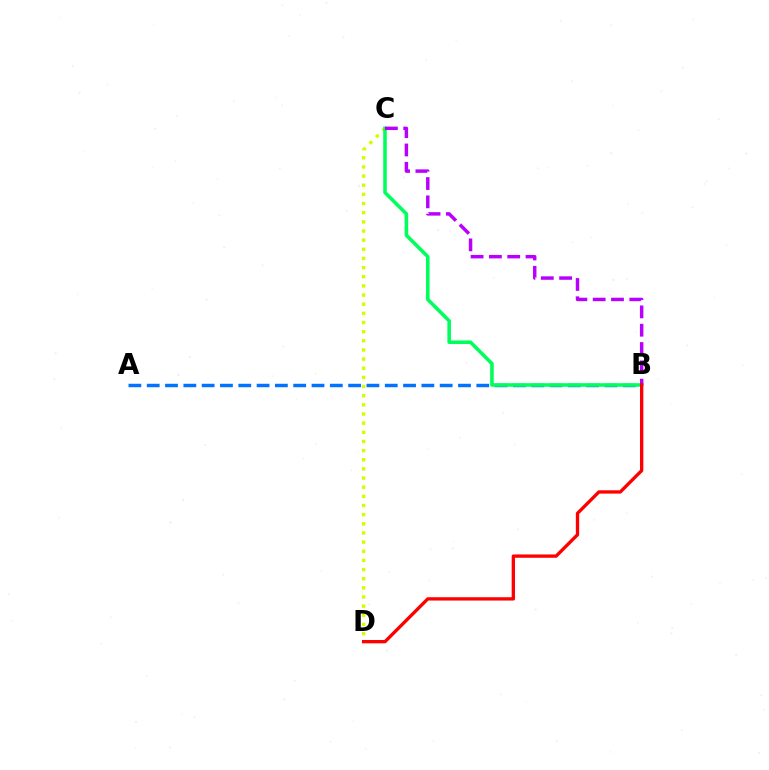{('C', 'D'): [{'color': '#d1ff00', 'line_style': 'dotted', 'thickness': 2.49}], ('A', 'B'): [{'color': '#0074ff', 'line_style': 'dashed', 'thickness': 2.49}], ('B', 'C'): [{'color': '#00ff5c', 'line_style': 'solid', 'thickness': 2.58}, {'color': '#b900ff', 'line_style': 'dashed', 'thickness': 2.49}], ('B', 'D'): [{'color': '#ff0000', 'line_style': 'solid', 'thickness': 2.39}]}